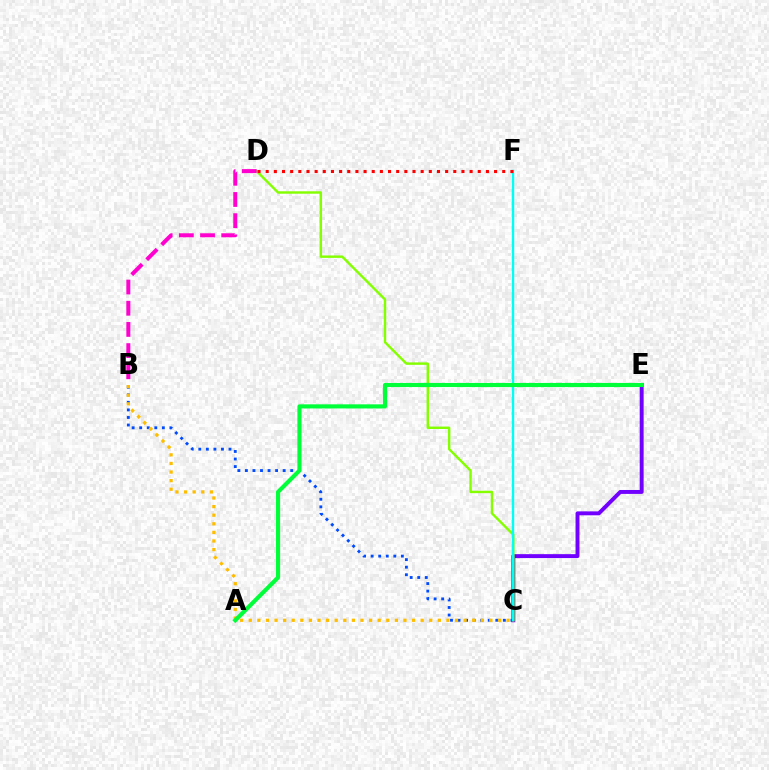{('B', 'C'): [{'color': '#004bff', 'line_style': 'dotted', 'thickness': 2.05}, {'color': '#ffbd00', 'line_style': 'dotted', 'thickness': 2.34}], ('C', 'E'): [{'color': '#7200ff', 'line_style': 'solid', 'thickness': 2.83}], ('C', 'D'): [{'color': '#84ff00', 'line_style': 'solid', 'thickness': 1.74}], ('C', 'F'): [{'color': '#00fff6', 'line_style': 'solid', 'thickness': 1.74}], ('A', 'E'): [{'color': '#00ff39', 'line_style': 'solid', 'thickness': 2.96}], ('D', 'F'): [{'color': '#ff0000', 'line_style': 'dotted', 'thickness': 2.22}], ('B', 'D'): [{'color': '#ff00cf', 'line_style': 'dashed', 'thickness': 2.88}]}